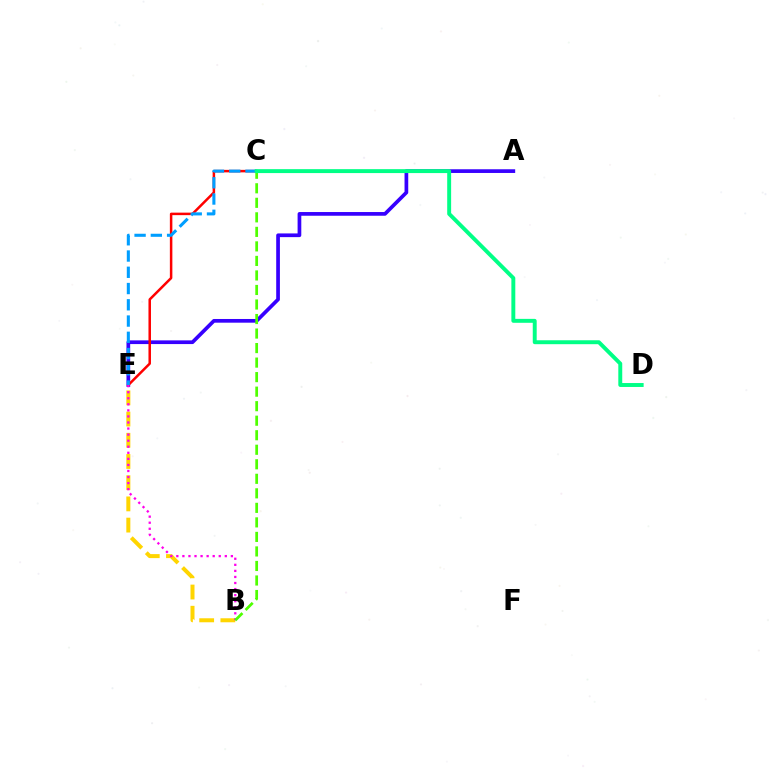{('A', 'E'): [{'color': '#3700ff', 'line_style': 'solid', 'thickness': 2.67}], ('B', 'E'): [{'color': '#ffd500', 'line_style': 'dashed', 'thickness': 2.88}, {'color': '#ff00ed', 'line_style': 'dotted', 'thickness': 1.65}], ('C', 'E'): [{'color': '#ff0000', 'line_style': 'solid', 'thickness': 1.8}, {'color': '#009eff', 'line_style': 'dashed', 'thickness': 2.21}], ('B', 'C'): [{'color': '#4fff00', 'line_style': 'dashed', 'thickness': 1.97}], ('C', 'D'): [{'color': '#00ff86', 'line_style': 'solid', 'thickness': 2.83}]}